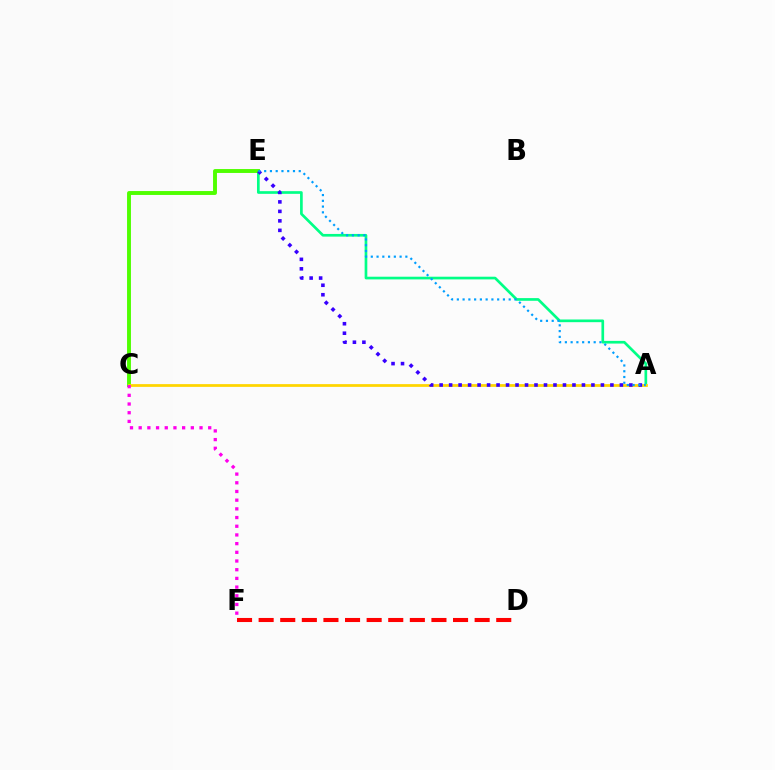{('D', 'F'): [{'color': '#ff0000', 'line_style': 'dashed', 'thickness': 2.93}], ('A', 'E'): [{'color': '#00ff86', 'line_style': 'solid', 'thickness': 1.93}, {'color': '#3700ff', 'line_style': 'dotted', 'thickness': 2.58}, {'color': '#009eff', 'line_style': 'dotted', 'thickness': 1.56}], ('C', 'E'): [{'color': '#4fff00', 'line_style': 'solid', 'thickness': 2.81}], ('A', 'C'): [{'color': '#ffd500', 'line_style': 'solid', 'thickness': 1.98}], ('C', 'F'): [{'color': '#ff00ed', 'line_style': 'dotted', 'thickness': 2.36}]}